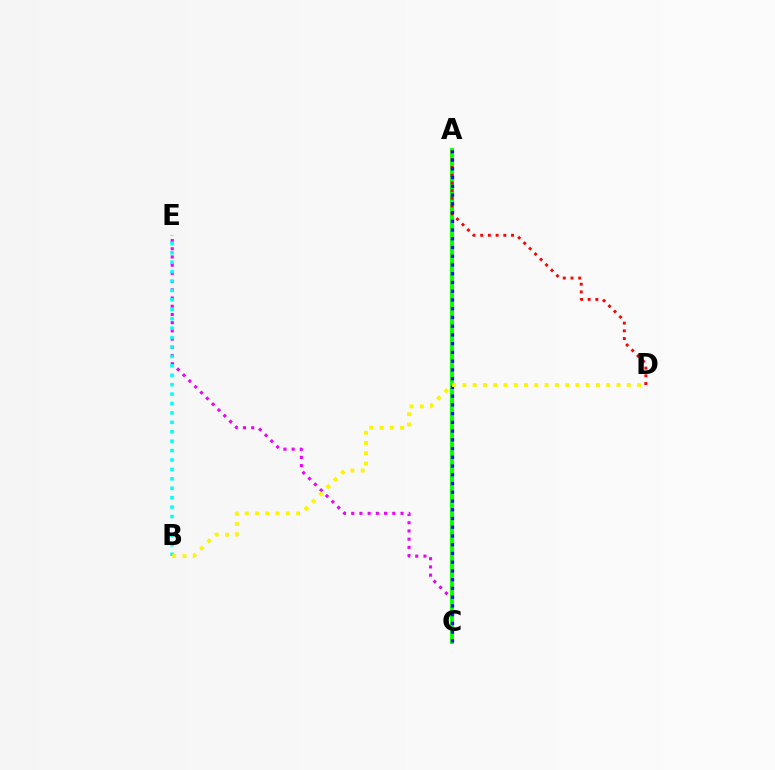{('C', 'E'): [{'color': '#ee00ff', 'line_style': 'dotted', 'thickness': 2.23}], ('B', 'E'): [{'color': '#00fff6', 'line_style': 'dotted', 'thickness': 2.56}], ('A', 'C'): [{'color': '#08ff00', 'line_style': 'solid', 'thickness': 2.79}, {'color': '#0010ff', 'line_style': 'dotted', 'thickness': 2.37}], ('A', 'D'): [{'color': '#ff0000', 'line_style': 'dotted', 'thickness': 2.09}], ('B', 'D'): [{'color': '#fcf500', 'line_style': 'dotted', 'thickness': 2.79}]}